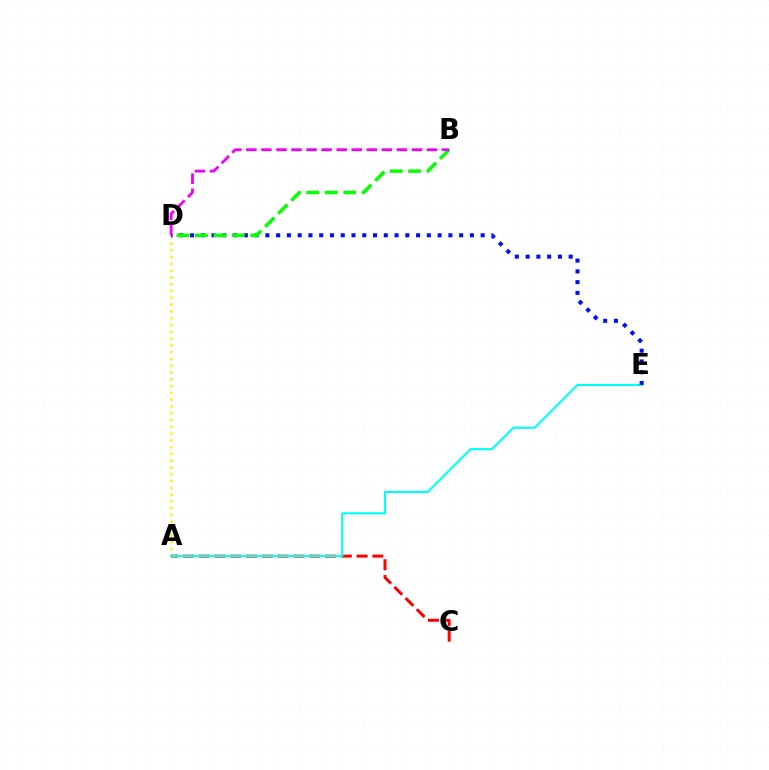{('A', 'D'): [{'color': '#fcf500', 'line_style': 'dotted', 'thickness': 1.84}], ('A', 'C'): [{'color': '#ff0000', 'line_style': 'dashed', 'thickness': 2.14}], ('A', 'E'): [{'color': '#00fff6', 'line_style': 'solid', 'thickness': 1.52}], ('D', 'E'): [{'color': '#0010ff', 'line_style': 'dotted', 'thickness': 2.92}], ('B', 'D'): [{'color': '#08ff00', 'line_style': 'dashed', 'thickness': 2.51}, {'color': '#ee00ff', 'line_style': 'dashed', 'thickness': 2.05}]}